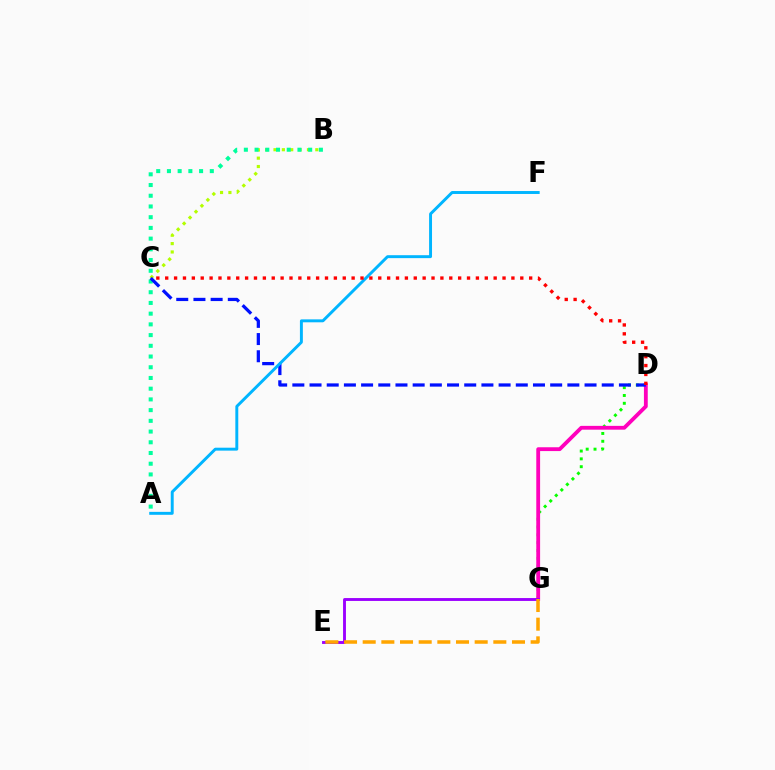{('B', 'C'): [{'color': '#b3ff00', 'line_style': 'dotted', 'thickness': 2.27}], ('D', 'G'): [{'color': '#08ff00', 'line_style': 'dotted', 'thickness': 2.13}, {'color': '#ff00bd', 'line_style': 'solid', 'thickness': 2.75}], ('A', 'B'): [{'color': '#00ff9d', 'line_style': 'dotted', 'thickness': 2.91}], ('E', 'G'): [{'color': '#9b00ff', 'line_style': 'solid', 'thickness': 2.07}, {'color': '#ffa500', 'line_style': 'dashed', 'thickness': 2.54}], ('C', 'D'): [{'color': '#0010ff', 'line_style': 'dashed', 'thickness': 2.34}, {'color': '#ff0000', 'line_style': 'dotted', 'thickness': 2.41}], ('A', 'F'): [{'color': '#00b5ff', 'line_style': 'solid', 'thickness': 2.11}]}